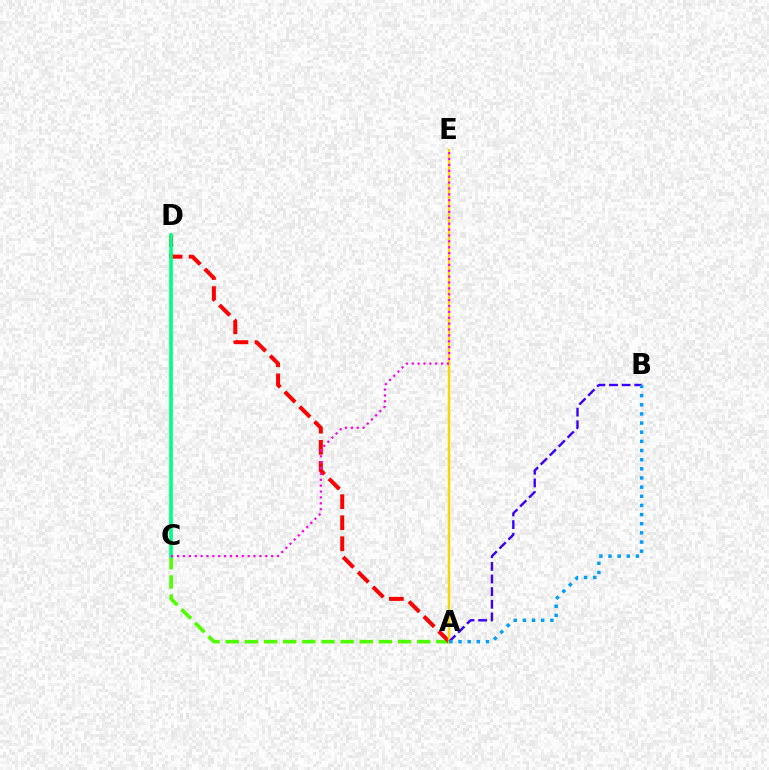{('A', 'C'): [{'color': '#4fff00', 'line_style': 'dashed', 'thickness': 2.6}], ('A', 'D'): [{'color': '#ff0000', 'line_style': 'dashed', 'thickness': 2.86}], ('A', 'E'): [{'color': '#ffd500', 'line_style': 'solid', 'thickness': 1.72}], ('A', 'B'): [{'color': '#3700ff', 'line_style': 'dashed', 'thickness': 1.72}, {'color': '#009eff', 'line_style': 'dotted', 'thickness': 2.49}], ('C', 'D'): [{'color': '#00ff86', 'line_style': 'solid', 'thickness': 2.61}], ('C', 'E'): [{'color': '#ff00ed', 'line_style': 'dotted', 'thickness': 1.6}]}